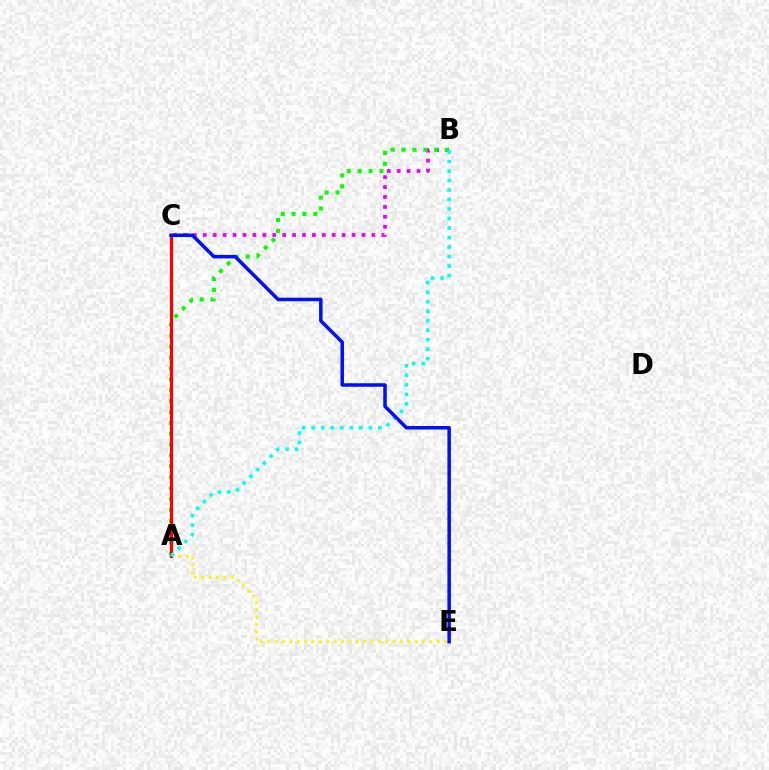{('A', 'E'): [{'color': '#fcf500', 'line_style': 'dotted', 'thickness': 2.0}], ('B', 'C'): [{'color': '#ee00ff', 'line_style': 'dotted', 'thickness': 2.7}], ('A', 'B'): [{'color': '#08ff00', 'line_style': 'dotted', 'thickness': 2.96}, {'color': '#00fff6', 'line_style': 'dotted', 'thickness': 2.58}], ('A', 'C'): [{'color': '#ff0000', 'line_style': 'solid', 'thickness': 2.31}], ('C', 'E'): [{'color': '#0010ff', 'line_style': 'solid', 'thickness': 2.53}]}